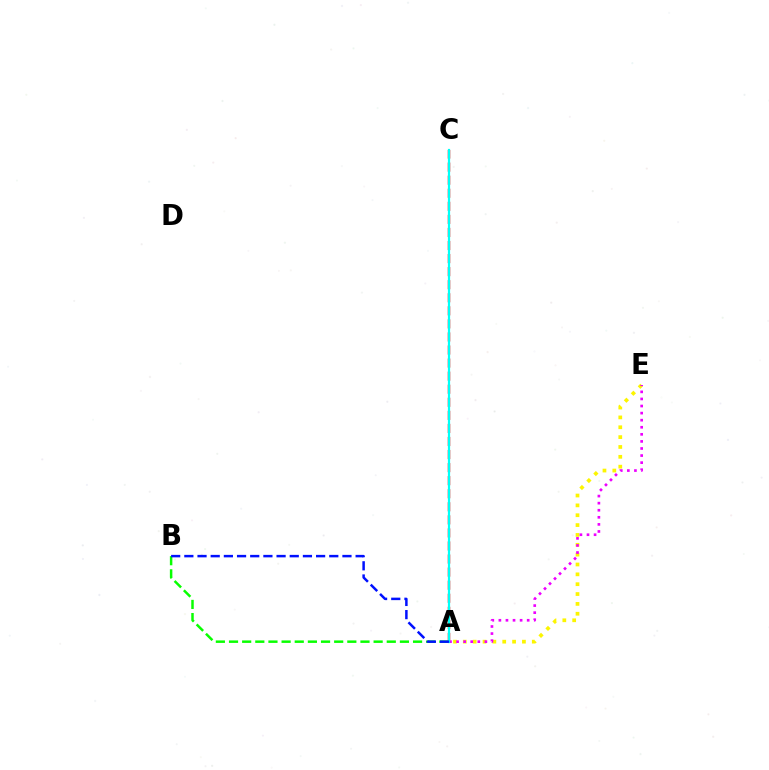{('A', 'E'): [{'color': '#fcf500', 'line_style': 'dotted', 'thickness': 2.68}, {'color': '#ee00ff', 'line_style': 'dotted', 'thickness': 1.92}], ('A', 'C'): [{'color': '#ff0000', 'line_style': 'dashed', 'thickness': 1.77}, {'color': '#00fff6', 'line_style': 'solid', 'thickness': 1.59}], ('A', 'B'): [{'color': '#08ff00', 'line_style': 'dashed', 'thickness': 1.79}, {'color': '#0010ff', 'line_style': 'dashed', 'thickness': 1.79}]}